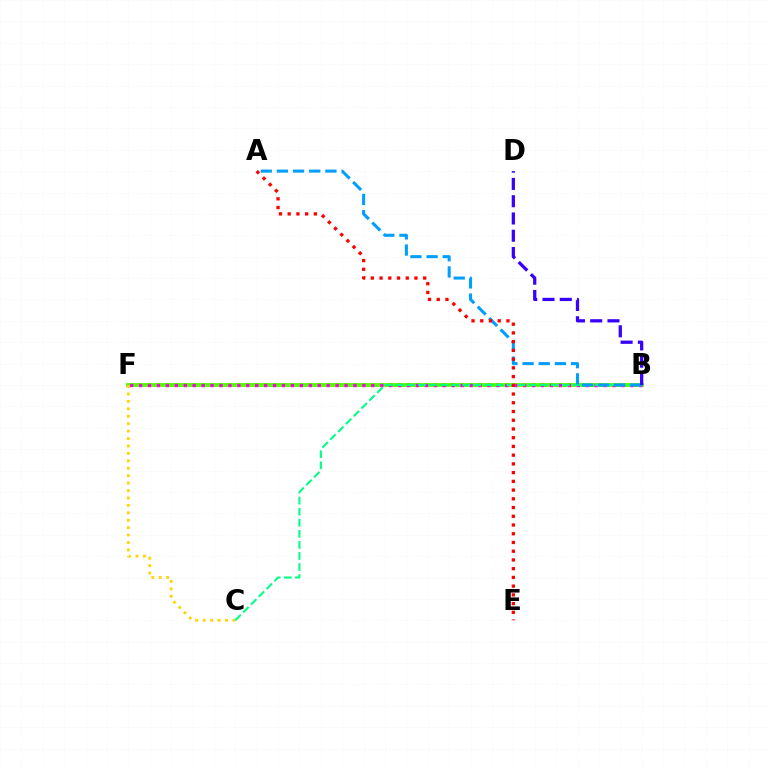{('B', 'F'): [{'color': '#4fff00', 'line_style': 'solid', 'thickness': 2.79}, {'color': '#ff00ed', 'line_style': 'dotted', 'thickness': 2.43}], ('C', 'F'): [{'color': '#ffd500', 'line_style': 'dotted', 'thickness': 2.02}], ('B', 'C'): [{'color': '#00ff86', 'line_style': 'dashed', 'thickness': 1.5}], ('A', 'B'): [{'color': '#009eff', 'line_style': 'dashed', 'thickness': 2.2}], ('A', 'E'): [{'color': '#ff0000', 'line_style': 'dotted', 'thickness': 2.37}], ('B', 'D'): [{'color': '#3700ff', 'line_style': 'dashed', 'thickness': 2.35}]}